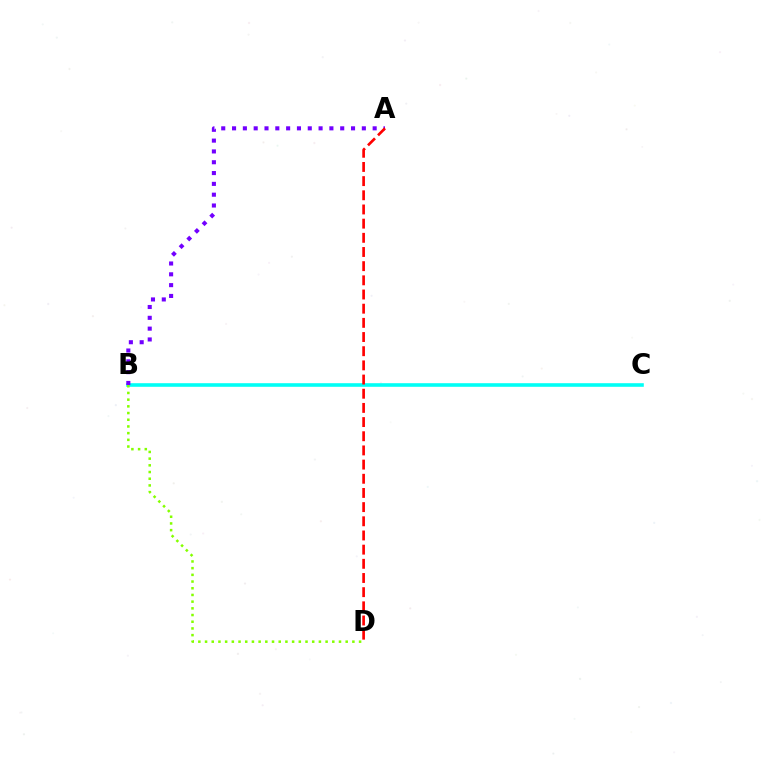{('B', 'C'): [{'color': '#00fff6', 'line_style': 'solid', 'thickness': 2.59}], ('B', 'D'): [{'color': '#84ff00', 'line_style': 'dotted', 'thickness': 1.82}], ('A', 'B'): [{'color': '#7200ff', 'line_style': 'dotted', 'thickness': 2.94}], ('A', 'D'): [{'color': '#ff0000', 'line_style': 'dashed', 'thickness': 1.93}]}